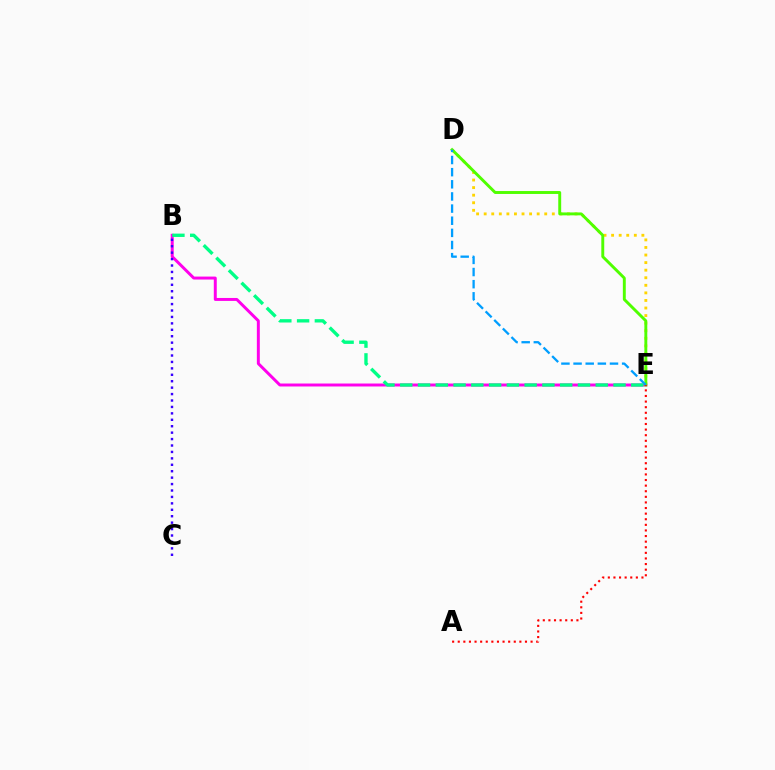{('D', 'E'): [{'color': '#ffd500', 'line_style': 'dotted', 'thickness': 2.06}, {'color': '#4fff00', 'line_style': 'solid', 'thickness': 2.1}, {'color': '#009eff', 'line_style': 'dashed', 'thickness': 1.65}], ('B', 'E'): [{'color': '#ff00ed', 'line_style': 'solid', 'thickness': 2.13}, {'color': '#00ff86', 'line_style': 'dashed', 'thickness': 2.41}], ('B', 'C'): [{'color': '#3700ff', 'line_style': 'dotted', 'thickness': 1.75}], ('A', 'E'): [{'color': '#ff0000', 'line_style': 'dotted', 'thickness': 1.52}]}